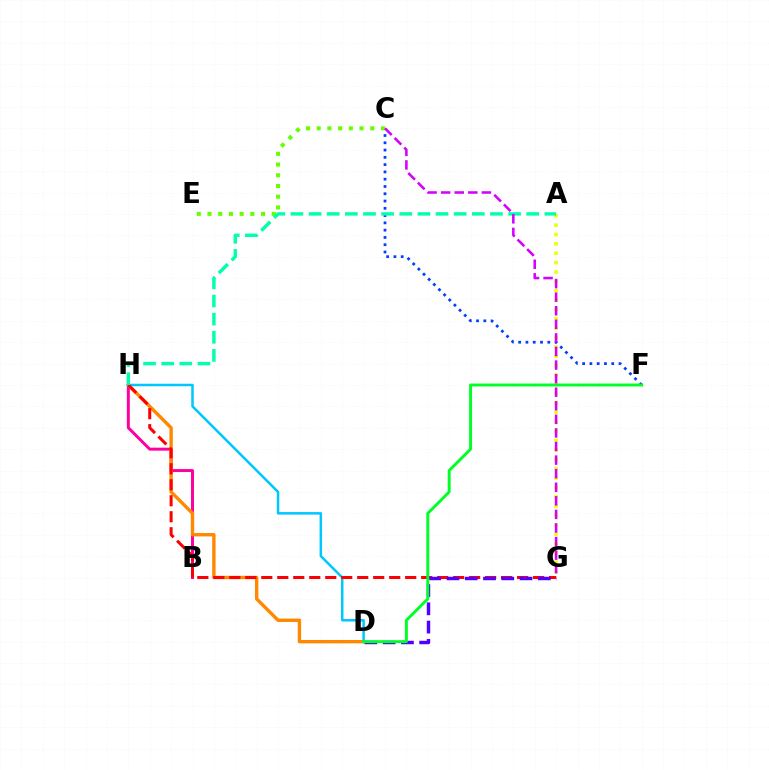{('B', 'H'): [{'color': '#ff00a0', 'line_style': 'solid', 'thickness': 2.14}], ('A', 'G'): [{'color': '#eeff00', 'line_style': 'dotted', 'thickness': 2.54}], ('D', 'H'): [{'color': '#ff8800', 'line_style': 'solid', 'thickness': 2.43}, {'color': '#00c7ff', 'line_style': 'solid', 'thickness': 1.81}], ('C', 'F'): [{'color': '#003fff', 'line_style': 'dotted', 'thickness': 1.98}], ('G', 'H'): [{'color': '#ff0000', 'line_style': 'dashed', 'thickness': 2.17}], ('D', 'G'): [{'color': '#4f00ff', 'line_style': 'dashed', 'thickness': 2.48}], ('D', 'F'): [{'color': '#00ff27', 'line_style': 'solid', 'thickness': 2.1}], ('C', 'E'): [{'color': '#66ff00', 'line_style': 'dotted', 'thickness': 2.91}], ('A', 'H'): [{'color': '#00ffaf', 'line_style': 'dashed', 'thickness': 2.46}], ('C', 'G'): [{'color': '#d600ff', 'line_style': 'dashed', 'thickness': 1.84}]}